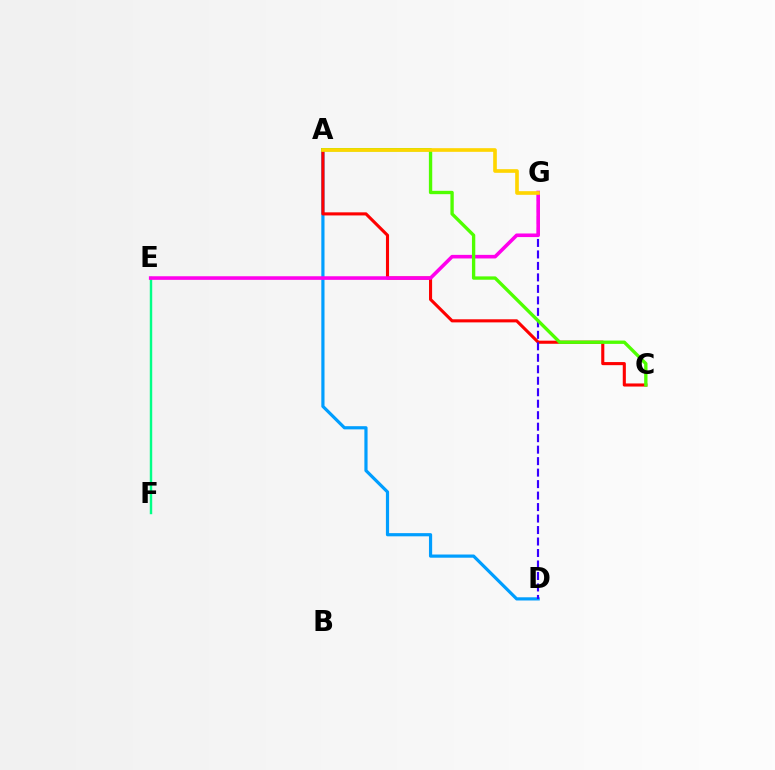{('A', 'D'): [{'color': '#009eff', 'line_style': 'solid', 'thickness': 2.3}], ('A', 'C'): [{'color': '#ff0000', 'line_style': 'solid', 'thickness': 2.23}, {'color': '#4fff00', 'line_style': 'solid', 'thickness': 2.41}], ('D', 'G'): [{'color': '#3700ff', 'line_style': 'dashed', 'thickness': 1.56}], ('E', 'F'): [{'color': '#00ff86', 'line_style': 'solid', 'thickness': 1.75}], ('E', 'G'): [{'color': '#ff00ed', 'line_style': 'solid', 'thickness': 2.59}], ('A', 'G'): [{'color': '#ffd500', 'line_style': 'solid', 'thickness': 2.63}]}